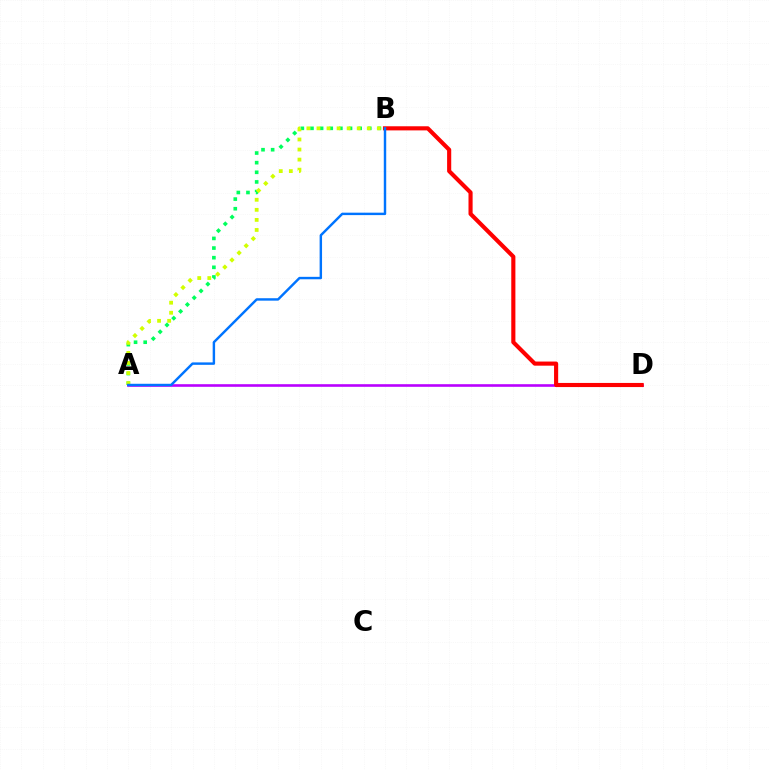{('A', 'B'): [{'color': '#00ff5c', 'line_style': 'dotted', 'thickness': 2.62}, {'color': '#d1ff00', 'line_style': 'dotted', 'thickness': 2.73}, {'color': '#0074ff', 'line_style': 'solid', 'thickness': 1.75}], ('A', 'D'): [{'color': '#b900ff', 'line_style': 'solid', 'thickness': 1.88}], ('B', 'D'): [{'color': '#ff0000', 'line_style': 'solid', 'thickness': 2.97}]}